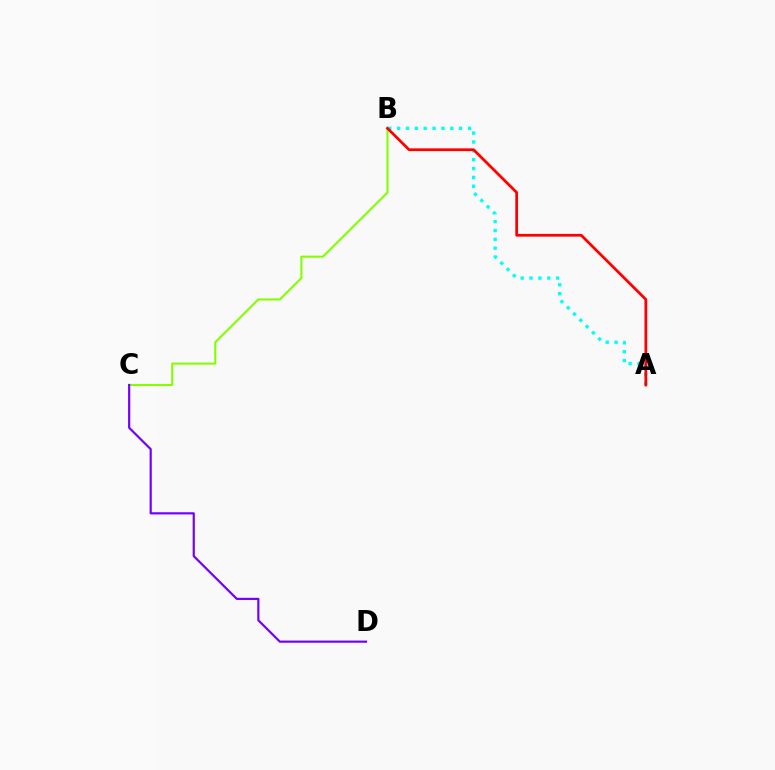{('A', 'B'): [{'color': '#00fff6', 'line_style': 'dotted', 'thickness': 2.41}, {'color': '#ff0000', 'line_style': 'solid', 'thickness': 1.97}], ('B', 'C'): [{'color': '#84ff00', 'line_style': 'solid', 'thickness': 1.51}], ('C', 'D'): [{'color': '#7200ff', 'line_style': 'solid', 'thickness': 1.57}]}